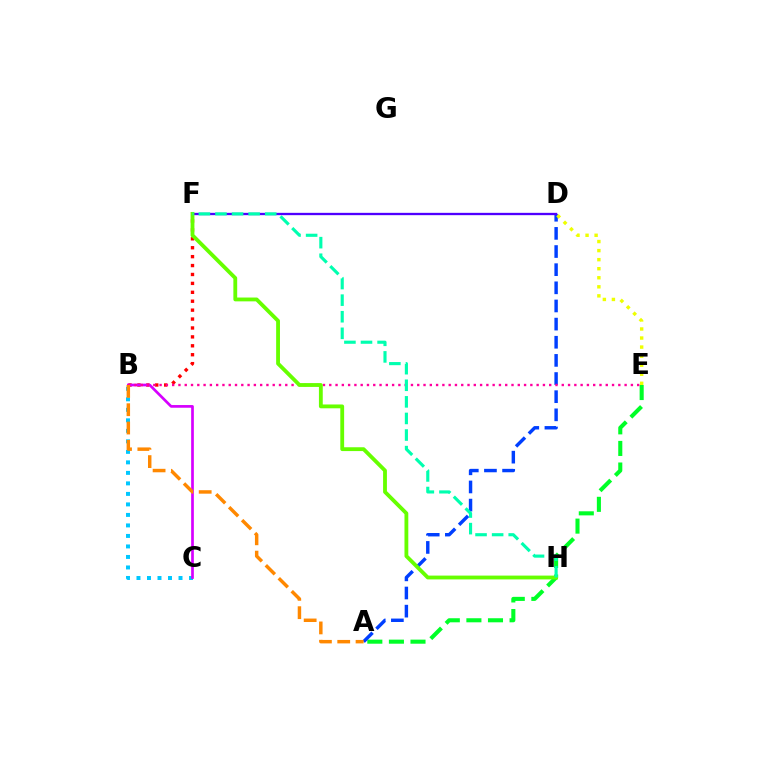{('B', 'F'): [{'color': '#ff0000', 'line_style': 'dotted', 'thickness': 2.42}], ('A', 'E'): [{'color': '#00ff27', 'line_style': 'dashed', 'thickness': 2.93}], ('B', 'C'): [{'color': '#00c7ff', 'line_style': 'dotted', 'thickness': 2.86}, {'color': '#d600ff', 'line_style': 'solid', 'thickness': 1.94}], ('A', 'D'): [{'color': '#003fff', 'line_style': 'dashed', 'thickness': 2.46}], ('B', 'E'): [{'color': '#ff00a0', 'line_style': 'dotted', 'thickness': 1.71}], ('D', 'F'): [{'color': '#4f00ff', 'line_style': 'solid', 'thickness': 1.67}], ('F', 'H'): [{'color': '#66ff00', 'line_style': 'solid', 'thickness': 2.75}, {'color': '#00ffaf', 'line_style': 'dashed', 'thickness': 2.25}], ('A', 'B'): [{'color': '#ff8800', 'line_style': 'dashed', 'thickness': 2.49}], ('D', 'E'): [{'color': '#eeff00', 'line_style': 'dotted', 'thickness': 2.46}]}